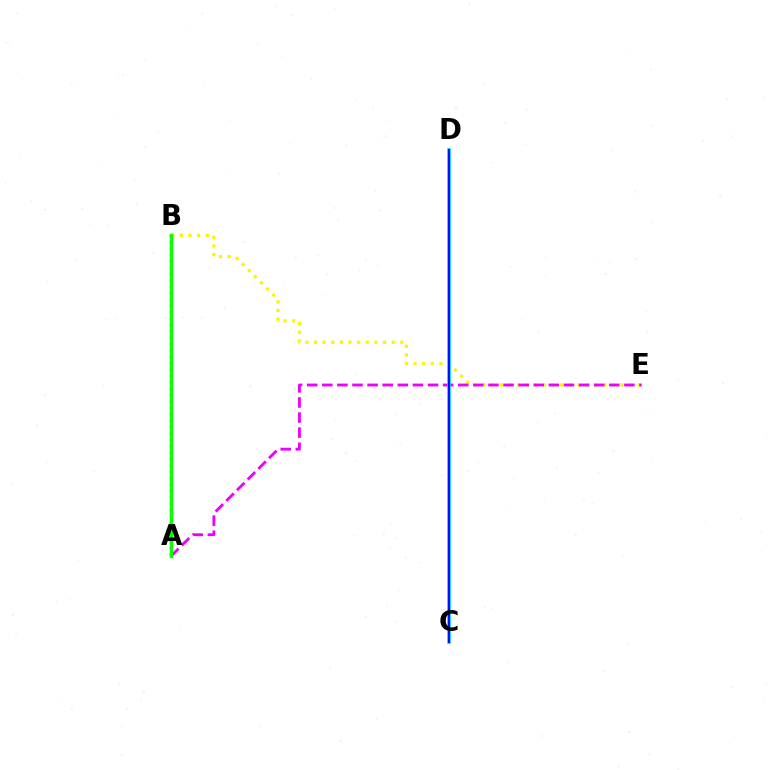{('B', 'E'): [{'color': '#fcf500', 'line_style': 'dotted', 'thickness': 2.35}], ('A', 'B'): [{'color': '#ff0000', 'line_style': 'dotted', 'thickness': 1.73}, {'color': '#08ff00', 'line_style': 'solid', 'thickness': 2.49}], ('A', 'E'): [{'color': '#ee00ff', 'line_style': 'dashed', 'thickness': 2.05}], ('C', 'D'): [{'color': '#00fff6', 'line_style': 'solid', 'thickness': 2.56}, {'color': '#0010ff', 'line_style': 'solid', 'thickness': 1.68}]}